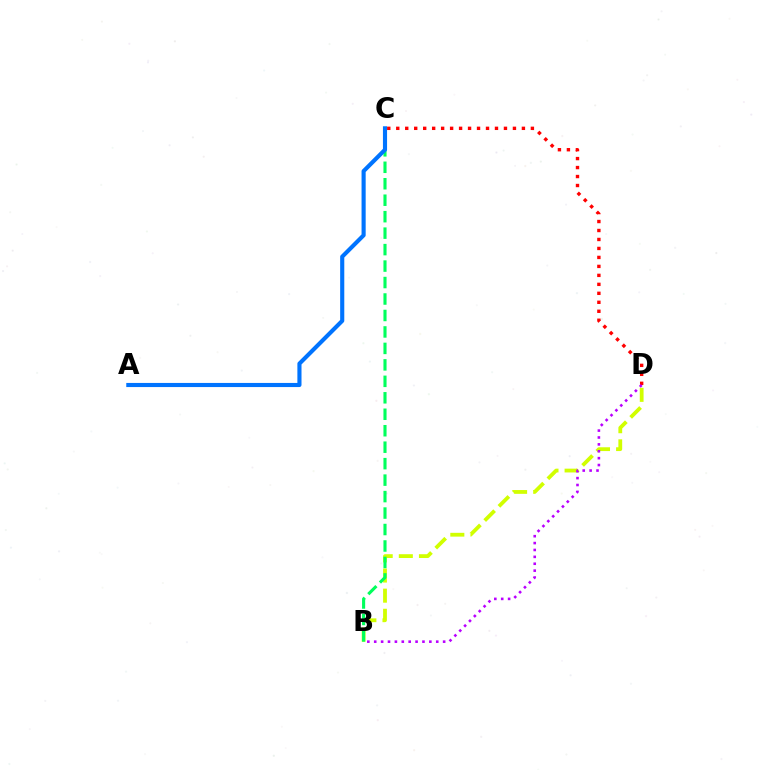{('C', 'D'): [{'color': '#ff0000', 'line_style': 'dotted', 'thickness': 2.44}], ('B', 'D'): [{'color': '#d1ff00', 'line_style': 'dashed', 'thickness': 2.73}, {'color': '#b900ff', 'line_style': 'dotted', 'thickness': 1.87}], ('B', 'C'): [{'color': '#00ff5c', 'line_style': 'dashed', 'thickness': 2.24}], ('A', 'C'): [{'color': '#0074ff', 'line_style': 'solid', 'thickness': 2.97}]}